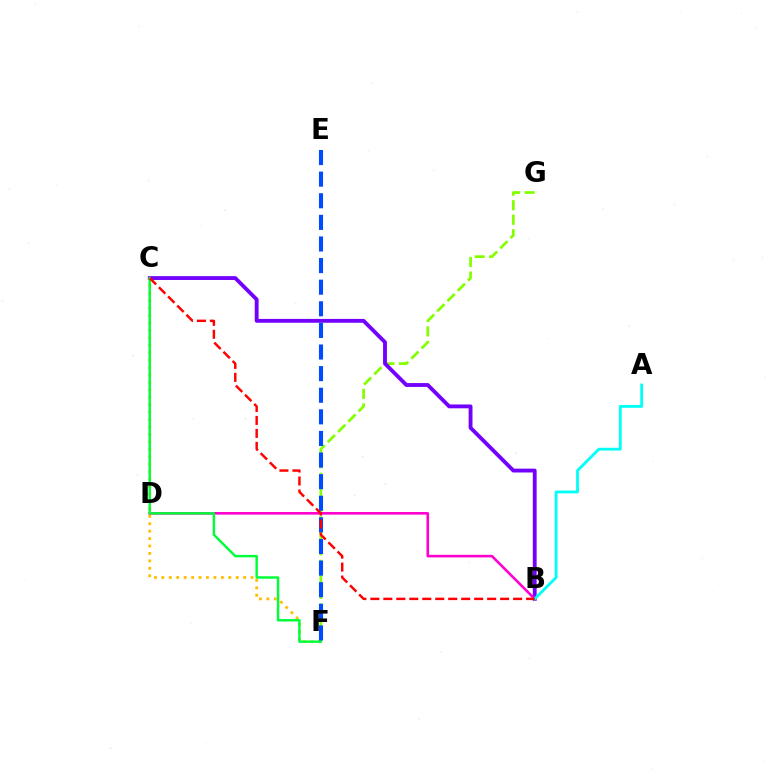{('F', 'G'): [{'color': '#84ff00', 'line_style': 'dashed', 'thickness': 1.97}], ('B', 'C'): [{'color': '#7200ff', 'line_style': 'solid', 'thickness': 2.77}, {'color': '#ff0000', 'line_style': 'dashed', 'thickness': 1.76}], ('C', 'F'): [{'color': '#ffbd00', 'line_style': 'dotted', 'thickness': 2.02}, {'color': '#00ff39', 'line_style': 'solid', 'thickness': 1.76}], ('B', 'D'): [{'color': '#ff00cf', 'line_style': 'solid', 'thickness': 1.87}], ('E', 'F'): [{'color': '#004bff', 'line_style': 'dashed', 'thickness': 2.94}], ('A', 'B'): [{'color': '#00fff6', 'line_style': 'solid', 'thickness': 2.04}]}